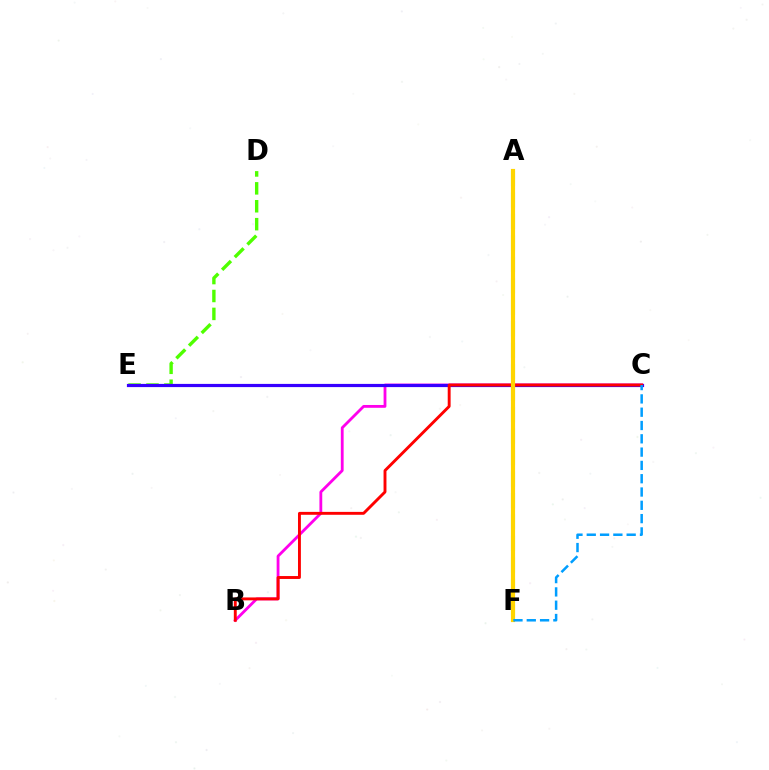{('B', 'C'): [{'color': '#ff00ed', 'line_style': 'solid', 'thickness': 2.03}, {'color': '#ff0000', 'line_style': 'solid', 'thickness': 2.09}], ('A', 'F'): [{'color': '#00ff86', 'line_style': 'dashed', 'thickness': 2.92}, {'color': '#ffd500', 'line_style': 'solid', 'thickness': 3.0}], ('D', 'E'): [{'color': '#4fff00', 'line_style': 'dashed', 'thickness': 2.43}], ('C', 'E'): [{'color': '#3700ff', 'line_style': 'solid', 'thickness': 2.3}], ('C', 'F'): [{'color': '#009eff', 'line_style': 'dashed', 'thickness': 1.81}]}